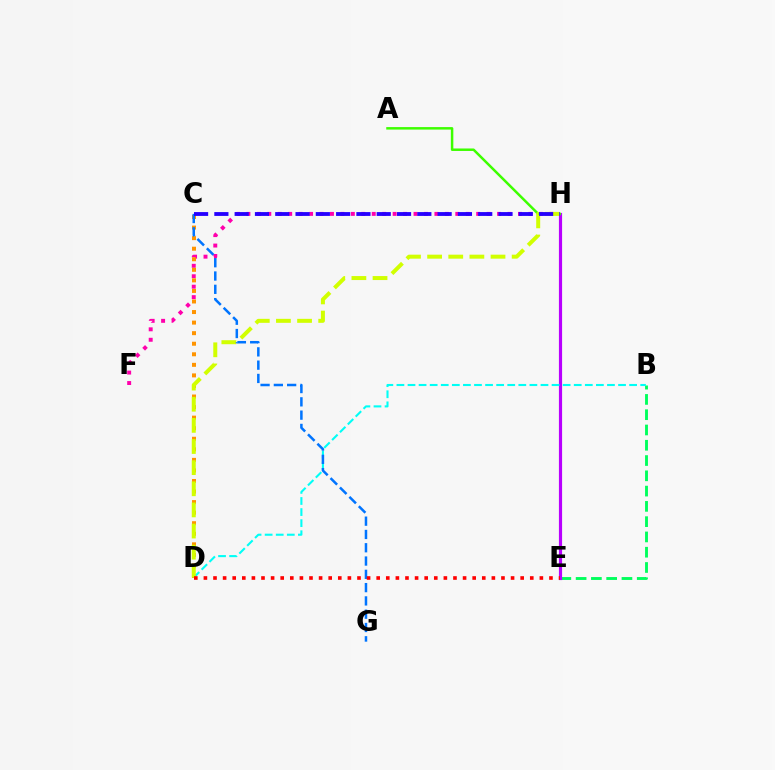{('B', 'E'): [{'color': '#00ff5c', 'line_style': 'dashed', 'thickness': 2.08}], ('F', 'H'): [{'color': '#ff00ac', 'line_style': 'dotted', 'thickness': 2.84}], ('E', 'H'): [{'color': '#b900ff', 'line_style': 'solid', 'thickness': 2.28}], ('A', 'H'): [{'color': '#3dff00', 'line_style': 'solid', 'thickness': 1.79}], ('C', 'D'): [{'color': '#ff9400', 'line_style': 'dotted', 'thickness': 2.87}], ('B', 'D'): [{'color': '#00fff6', 'line_style': 'dashed', 'thickness': 1.51}], ('D', 'H'): [{'color': '#d1ff00', 'line_style': 'dashed', 'thickness': 2.87}], ('C', 'G'): [{'color': '#0074ff', 'line_style': 'dashed', 'thickness': 1.81}], ('C', 'H'): [{'color': '#2500ff', 'line_style': 'dashed', 'thickness': 2.76}], ('D', 'E'): [{'color': '#ff0000', 'line_style': 'dotted', 'thickness': 2.61}]}